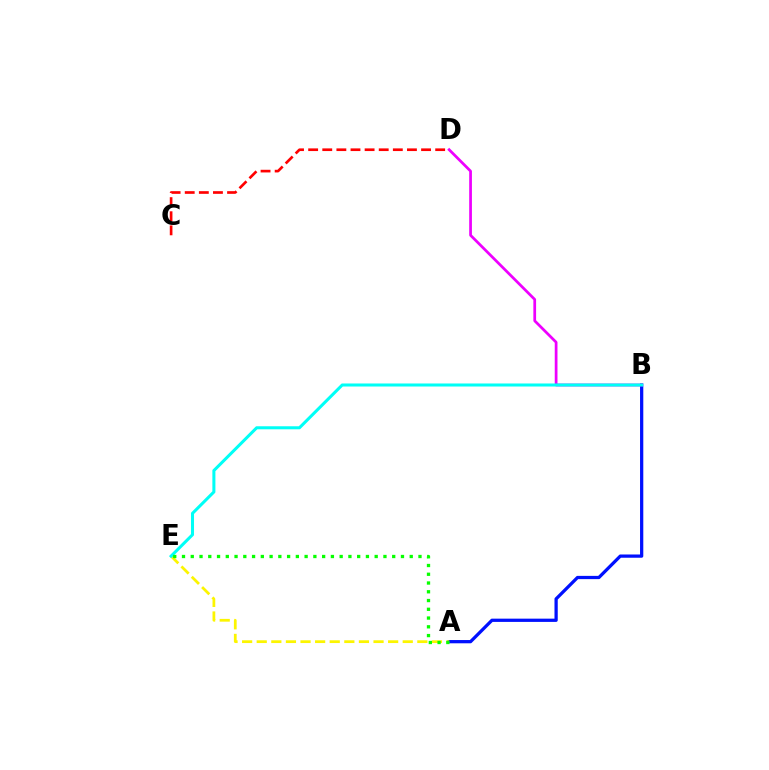{('A', 'B'): [{'color': '#0010ff', 'line_style': 'solid', 'thickness': 2.34}], ('B', 'D'): [{'color': '#ee00ff', 'line_style': 'solid', 'thickness': 1.97}], ('A', 'E'): [{'color': '#fcf500', 'line_style': 'dashed', 'thickness': 1.98}, {'color': '#08ff00', 'line_style': 'dotted', 'thickness': 2.38}], ('B', 'E'): [{'color': '#00fff6', 'line_style': 'solid', 'thickness': 2.19}], ('C', 'D'): [{'color': '#ff0000', 'line_style': 'dashed', 'thickness': 1.92}]}